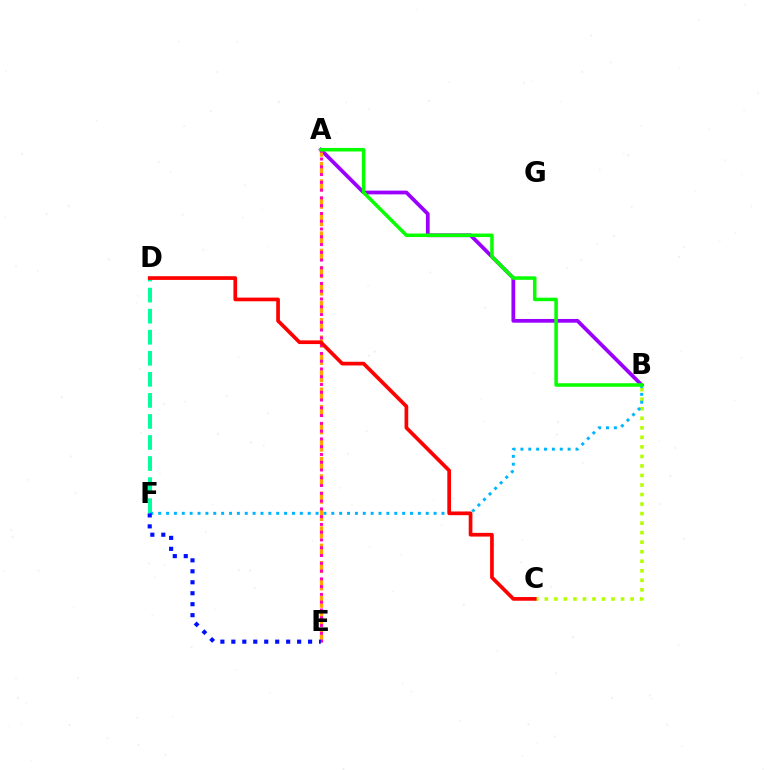{('A', 'B'): [{'color': '#9b00ff', 'line_style': 'solid', 'thickness': 2.7}, {'color': '#08ff00', 'line_style': 'solid', 'thickness': 2.55}], ('B', 'C'): [{'color': '#b3ff00', 'line_style': 'dotted', 'thickness': 2.59}], ('D', 'F'): [{'color': '#00ff9d', 'line_style': 'dashed', 'thickness': 2.86}], ('B', 'F'): [{'color': '#00b5ff', 'line_style': 'dotted', 'thickness': 2.14}], ('A', 'E'): [{'color': '#ffa500', 'line_style': 'dashed', 'thickness': 2.36}, {'color': '#ff00bd', 'line_style': 'dotted', 'thickness': 2.11}], ('C', 'D'): [{'color': '#ff0000', 'line_style': 'solid', 'thickness': 2.66}], ('E', 'F'): [{'color': '#0010ff', 'line_style': 'dotted', 'thickness': 2.98}]}